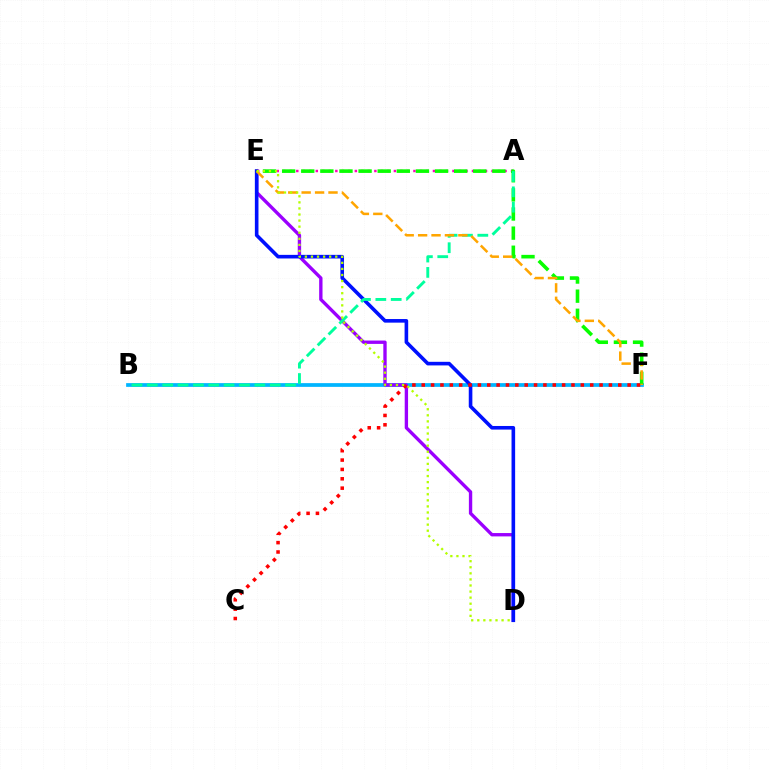{('B', 'F'): [{'color': '#00b5ff', 'line_style': 'solid', 'thickness': 2.69}], ('D', 'E'): [{'color': '#9b00ff', 'line_style': 'solid', 'thickness': 2.41}, {'color': '#0010ff', 'line_style': 'solid', 'thickness': 2.6}, {'color': '#b3ff00', 'line_style': 'dotted', 'thickness': 1.65}], ('A', 'E'): [{'color': '#ff00bd', 'line_style': 'dotted', 'thickness': 1.77}], ('E', 'F'): [{'color': '#08ff00', 'line_style': 'dashed', 'thickness': 2.6}, {'color': '#ffa500', 'line_style': 'dashed', 'thickness': 1.82}], ('A', 'B'): [{'color': '#00ff9d', 'line_style': 'dashed', 'thickness': 2.09}], ('C', 'F'): [{'color': '#ff0000', 'line_style': 'dotted', 'thickness': 2.54}]}